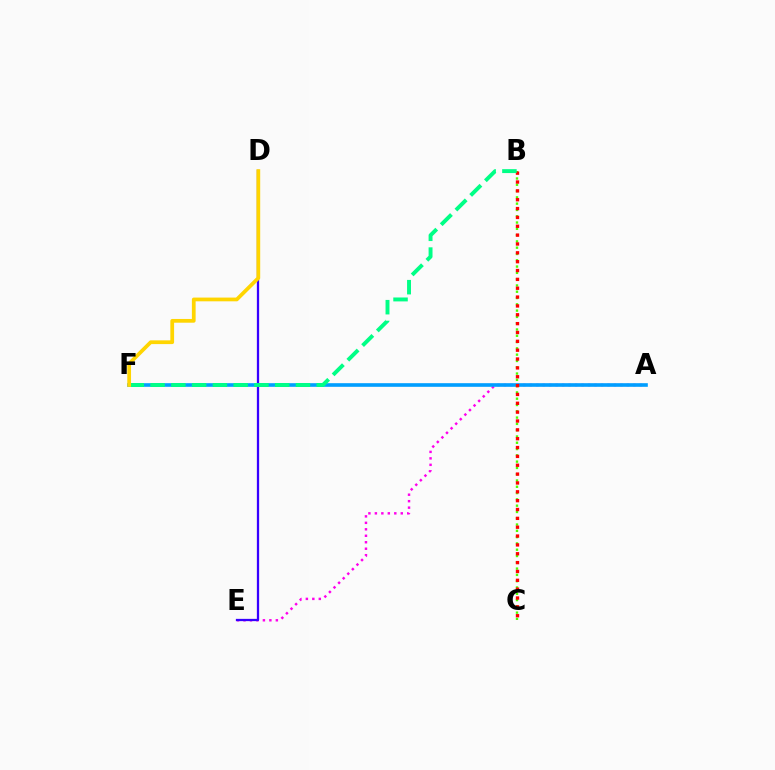{('A', 'E'): [{'color': '#ff00ed', 'line_style': 'dotted', 'thickness': 1.76}], ('A', 'F'): [{'color': '#009eff', 'line_style': 'solid', 'thickness': 2.61}], ('B', 'C'): [{'color': '#4fff00', 'line_style': 'dotted', 'thickness': 1.71}, {'color': '#ff0000', 'line_style': 'dotted', 'thickness': 2.4}], ('D', 'E'): [{'color': '#3700ff', 'line_style': 'solid', 'thickness': 1.64}], ('B', 'F'): [{'color': '#00ff86', 'line_style': 'dashed', 'thickness': 2.82}], ('D', 'F'): [{'color': '#ffd500', 'line_style': 'solid', 'thickness': 2.69}]}